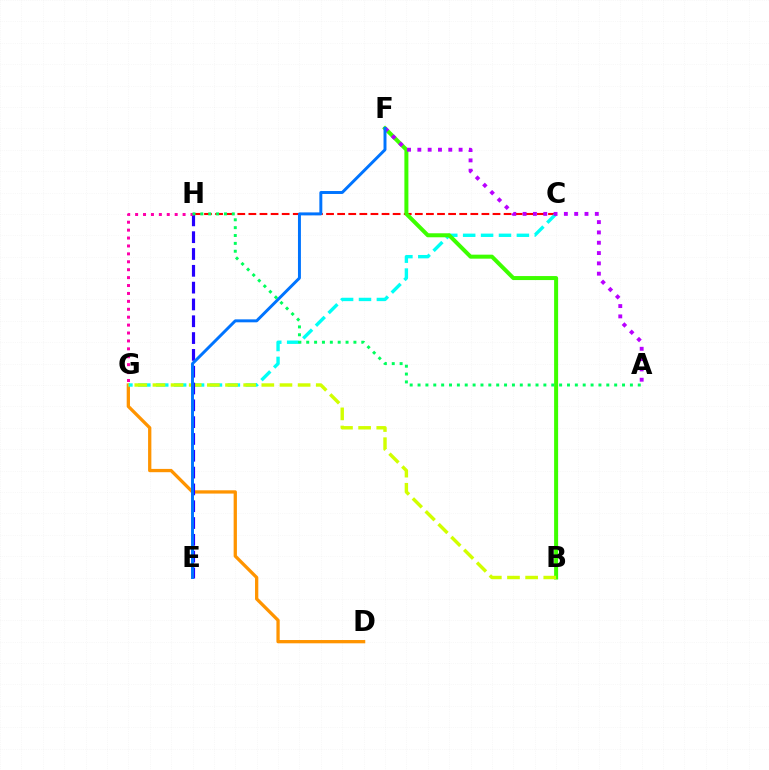{('C', 'H'): [{'color': '#ff0000', 'line_style': 'dashed', 'thickness': 1.51}], ('D', 'G'): [{'color': '#ff9400', 'line_style': 'solid', 'thickness': 2.37}], ('C', 'G'): [{'color': '#00fff6', 'line_style': 'dashed', 'thickness': 2.43}], ('B', 'F'): [{'color': '#3dff00', 'line_style': 'solid', 'thickness': 2.88}], ('B', 'G'): [{'color': '#d1ff00', 'line_style': 'dashed', 'thickness': 2.47}], ('E', 'H'): [{'color': '#2500ff', 'line_style': 'dashed', 'thickness': 2.28}], ('G', 'H'): [{'color': '#ff00ac', 'line_style': 'dotted', 'thickness': 2.15}], ('A', 'F'): [{'color': '#b900ff', 'line_style': 'dotted', 'thickness': 2.8}], ('E', 'F'): [{'color': '#0074ff', 'line_style': 'solid', 'thickness': 2.13}], ('A', 'H'): [{'color': '#00ff5c', 'line_style': 'dotted', 'thickness': 2.14}]}